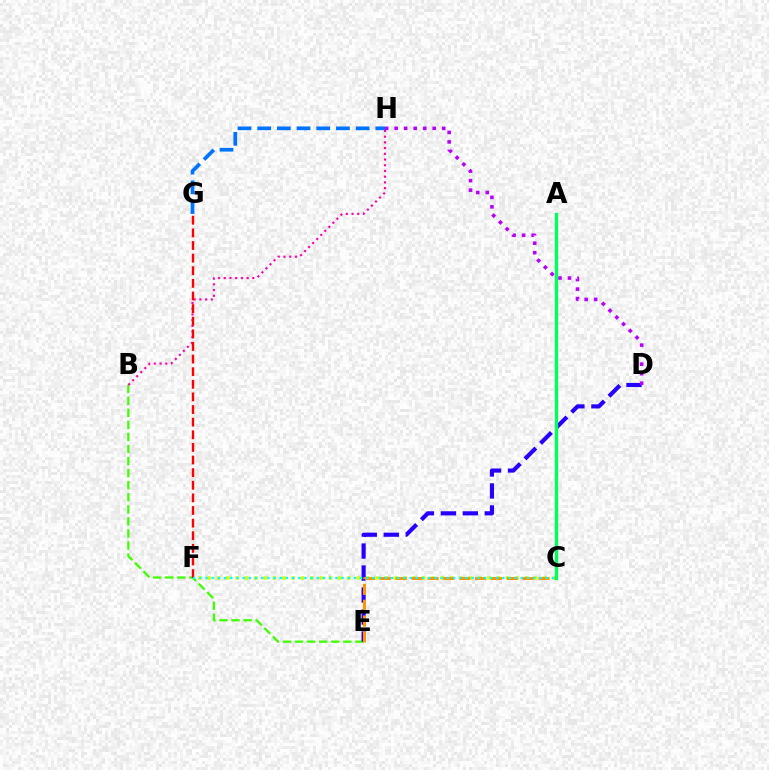{('B', 'E'): [{'color': '#3dff00', 'line_style': 'dashed', 'thickness': 1.64}], ('D', 'E'): [{'color': '#2500ff', 'line_style': 'dashed', 'thickness': 2.99}], ('D', 'H'): [{'color': '#b900ff', 'line_style': 'dotted', 'thickness': 2.59}], ('B', 'H'): [{'color': '#ff00ac', 'line_style': 'dotted', 'thickness': 1.55}], ('F', 'G'): [{'color': '#ff0000', 'line_style': 'dashed', 'thickness': 1.71}], ('G', 'H'): [{'color': '#0074ff', 'line_style': 'dashed', 'thickness': 2.67}], ('C', 'F'): [{'color': '#d1ff00', 'line_style': 'dotted', 'thickness': 2.53}, {'color': '#00fff6', 'line_style': 'dotted', 'thickness': 1.68}], ('C', 'E'): [{'color': '#ff9400', 'line_style': 'dashed', 'thickness': 2.16}], ('A', 'C'): [{'color': '#00ff5c', 'line_style': 'solid', 'thickness': 2.43}]}